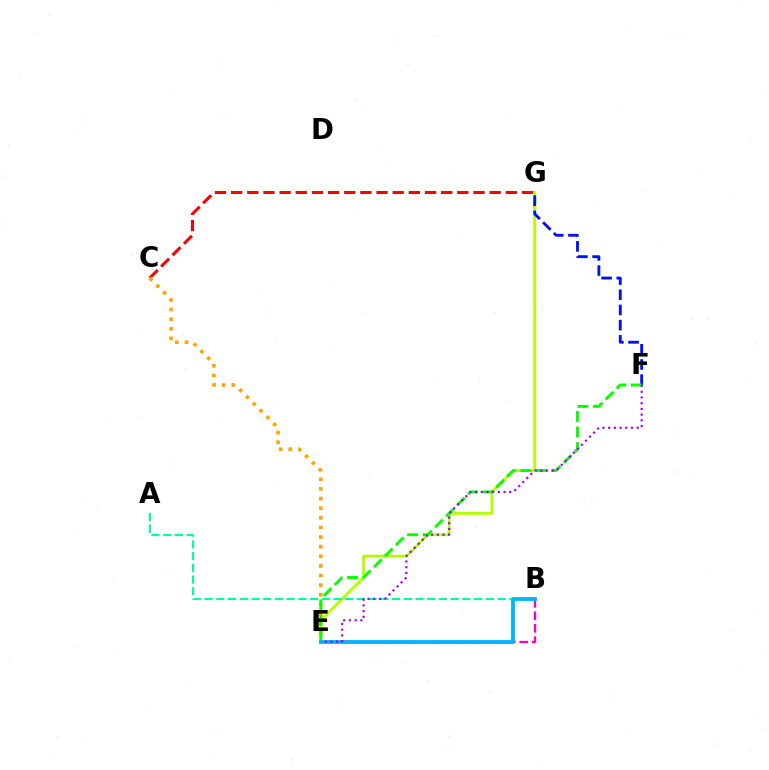{('E', 'G'): [{'color': '#b3ff00', 'line_style': 'solid', 'thickness': 2.05}], ('A', 'B'): [{'color': '#00ff9d', 'line_style': 'dashed', 'thickness': 1.59}], ('F', 'G'): [{'color': '#0010ff', 'line_style': 'dashed', 'thickness': 2.06}], ('B', 'E'): [{'color': '#ff00bd', 'line_style': 'dashed', 'thickness': 1.69}, {'color': '#00b5ff', 'line_style': 'solid', 'thickness': 2.75}], ('C', 'G'): [{'color': '#ff0000', 'line_style': 'dashed', 'thickness': 2.19}], ('C', 'E'): [{'color': '#ffa500', 'line_style': 'dotted', 'thickness': 2.61}], ('E', 'F'): [{'color': '#08ff00', 'line_style': 'dashed', 'thickness': 2.11}, {'color': '#9b00ff', 'line_style': 'dotted', 'thickness': 1.55}]}